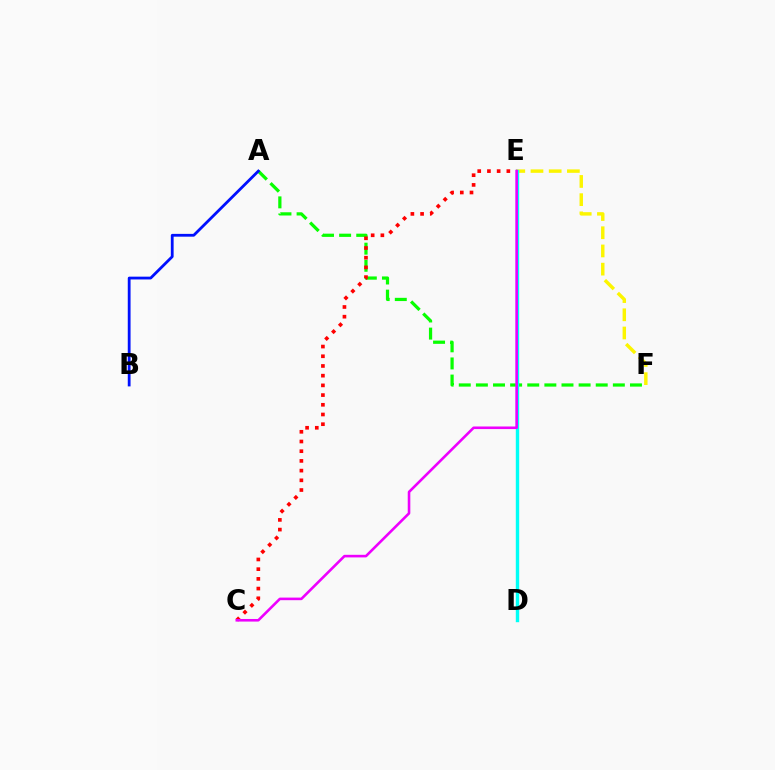{('A', 'F'): [{'color': '#08ff00', 'line_style': 'dashed', 'thickness': 2.33}], ('C', 'E'): [{'color': '#ff0000', 'line_style': 'dotted', 'thickness': 2.64}, {'color': '#ee00ff', 'line_style': 'solid', 'thickness': 1.87}], ('E', 'F'): [{'color': '#fcf500', 'line_style': 'dashed', 'thickness': 2.47}], ('A', 'B'): [{'color': '#0010ff', 'line_style': 'solid', 'thickness': 2.01}], ('D', 'E'): [{'color': '#00fff6', 'line_style': 'solid', 'thickness': 2.45}]}